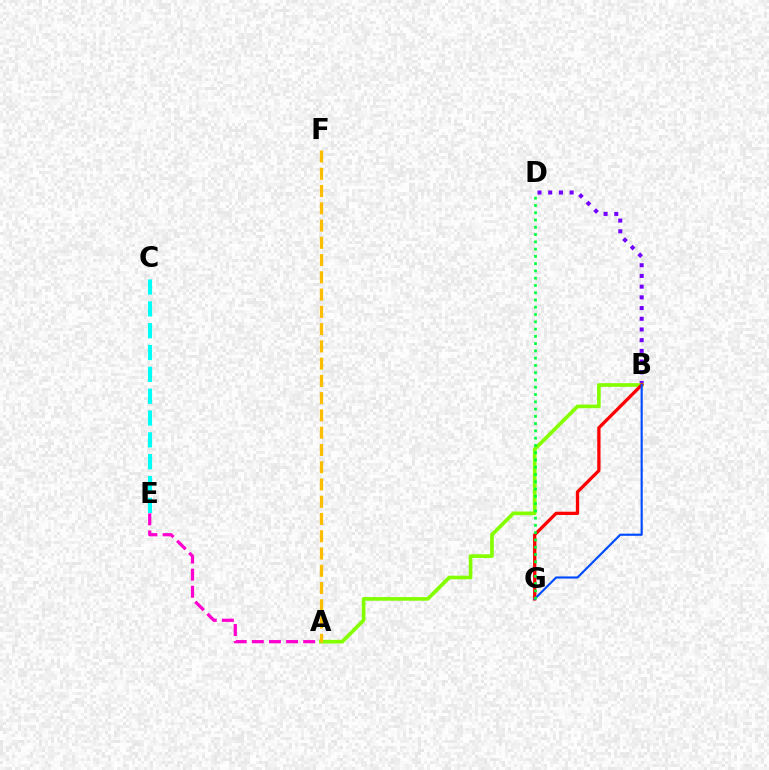{('A', 'E'): [{'color': '#ff00cf', 'line_style': 'dashed', 'thickness': 2.33}], ('C', 'E'): [{'color': '#00fff6', 'line_style': 'dashed', 'thickness': 2.97}], ('B', 'D'): [{'color': '#7200ff', 'line_style': 'dotted', 'thickness': 2.91}], ('A', 'B'): [{'color': '#84ff00', 'line_style': 'solid', 'thickness': 2.64}], ('B', 'G'): [{'color': '#ff0000', 'line_style': 'solid', 'thickness': 2.37}, {'color': '#004bff', 'line_style': 'solid', 'thickness': 1.55}], ('D', 'G'): [{'color': '#00ff39', 'line_style': 'dotted', 'thickness': 1.98}], ('A', 'F'): [{'color': '#ffbd00', 'line_style': 'dashed', 'thickness': 2.34}]}